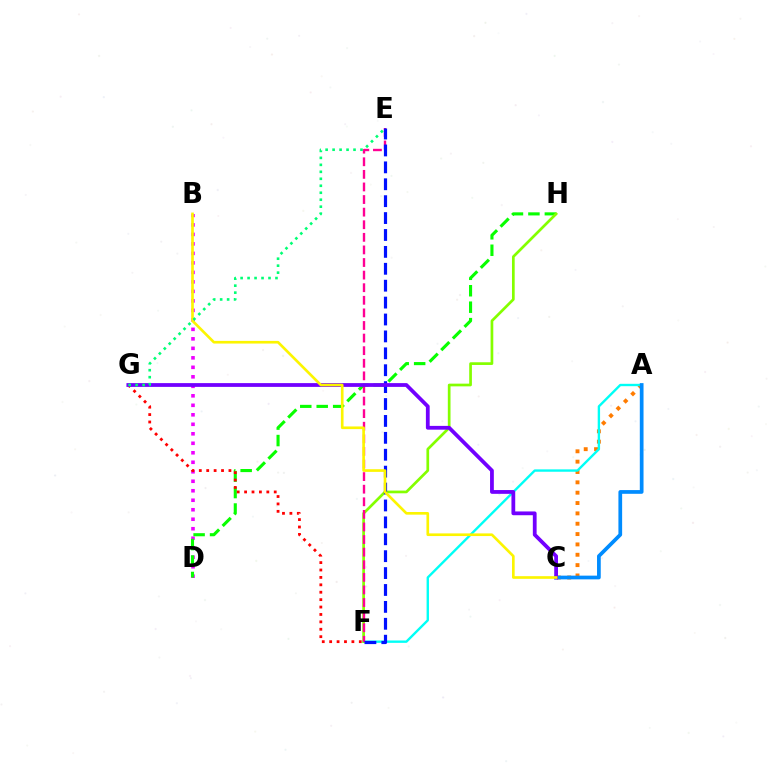{('A', 'C'): [{'color': '#ff7c00', 'line_style': 'dotted', 'thickness': 2.81}, {'color': '#008cff', 'line_style': 'solid', 'thickness': 2.68}], ('A', 'F'): [{'color': '#00fff6', 'line_style': 'solid', 'thickness': 1.71}], ('B', 'D'): [{'color': '#ee00ff', 'line_style': 'dotted', 'thickness': 2.58}], ('D', 'H'): [{'color': '#08ff00', 'line_style': 'dashed', 'thickness': 2.23}], ('F', 'H'): [{'color': '#84ff00', 'line_style': 'solid', 'thickness': 1.94}], ('E', 'F'): [{'color': '#ff0094', 'line_style': 'dashed', 'thickness': 1.71}, {'color': '#0010ff', 'line_style': 'dashed', 'thickness': 2.3}], ('F', 'G'): [{'color': '#ff0000', 'line_style': 'dotted', 'thickness': 2.01}], ('C', 'G'): [{'color': '#7200ff', 'line_style': 'solid', 'thickness': 2.72}], ('B', 'C'): [{'color': '#fcf500', 'line_style': 'solid', 'thickness': 1.91}], ('E', 'G'): [{'color': '#00ff74', 'line_style': 'dotted', 'thickness': 1.89}]}